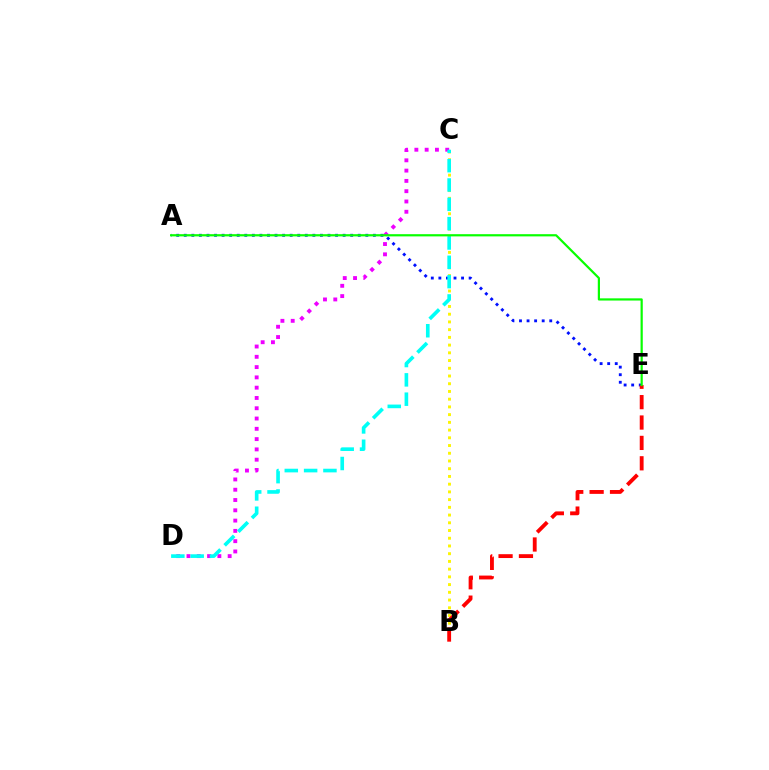{('B', 'C'): [{'color': '#fcf500', 'line_style': 'dotted', 'thickness': 2.1}], ('C', 'D'): [{'color': '#ee00ff', 'line_style': 'dotted', 'thickness': 2.8}, {'color': '#00fff6', 'line_style': 'dashed', 'thickness': 2.63}], ('A', 'E'): [{'color': '#0010ff', 'line_style': 'dotted', 'thickness': 2.06}, {'color': '#08ff00', 'line_style': 'solid', 'thickness': 1.59}], ('B', 'E'): [{'color': '#ff0000', 'line_style': 'dashed', 'thickness': 2.77}]}